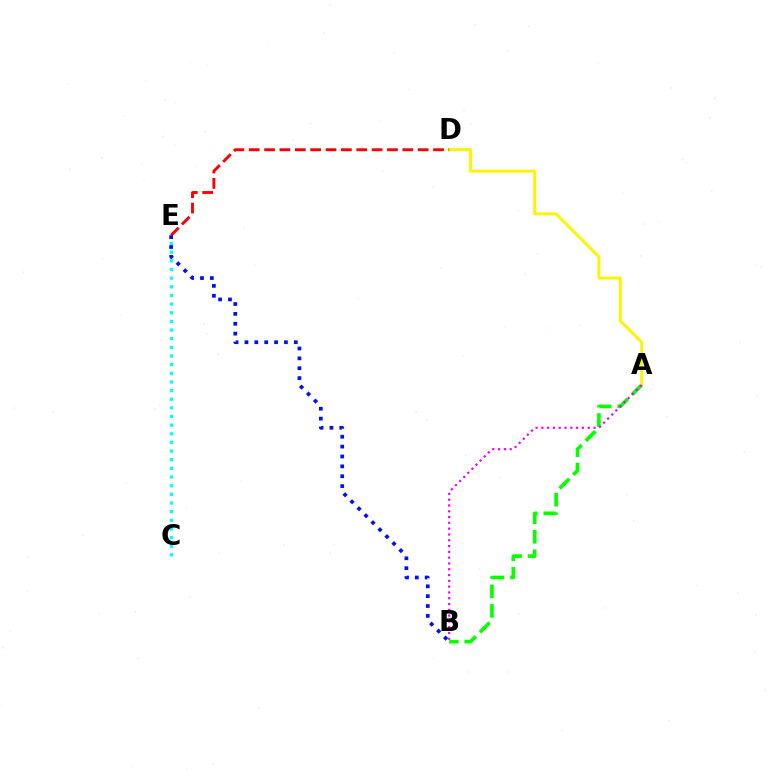{('A', 'B'): [{'color': '#08ff00', 'line_style': 'dashed', 'thickness': 2.65}, {'color': '#ee00ff', 'line_style': 'dotted', 'thickness': 1.57}], ('A', 'D'): [{'color': '#fcf500', 'line_style': 'solid', 'thickness': 2.15}], ('C', 'E'): [{'color': '#00fff6', 'line_style': 'dotted', 'thickness': 2.35}], ('D', 'E'): [{'color': '#ff0000', 'line_style': 'dashed', 'thickness': 2.09}], ('B', 'E'): [{'color': '#0010ff', 'line_style': 'dotted', 'thickness': 2.68}]}